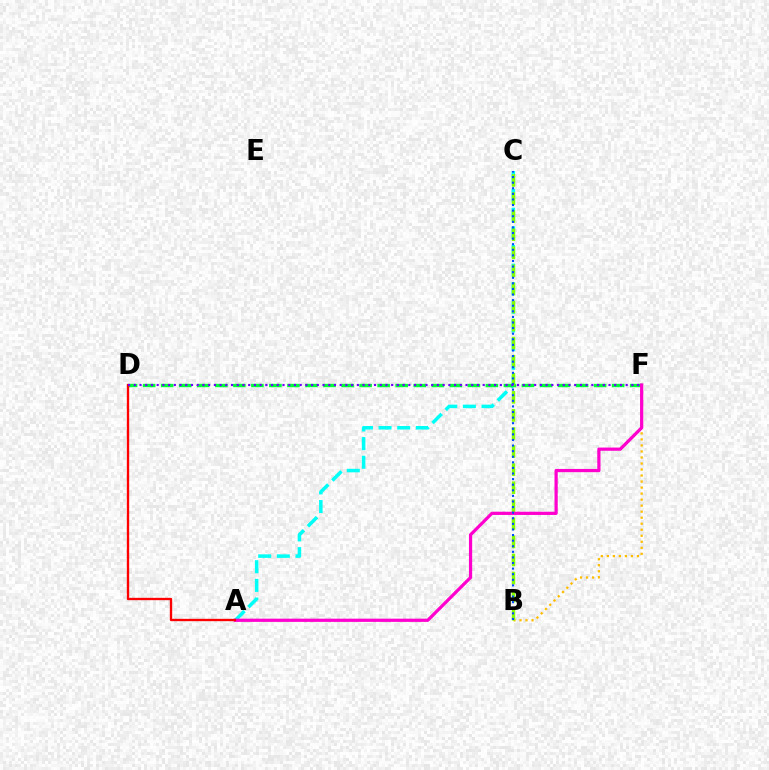{('A', 'C'): [{'color': '#00fff6', 'line_style': 'dashed', 'thickness': 2.53}], ('D', 'F'): [{'color': '#00ff39', 'line_style': 'dashed', 'thickness': 2.45}, {'color': '#7200ff', 'line_style': 'dotted', 'thickness': 1.55}], ('B', 'F'): [{'color': '#ffbd00', 'line_style': 'dotted', 'thickness': 1.64}], ('B', 'C'): [{'color': '#84ff00', 'line_style': 'dashed', 'thickness': 2.46}, {'color': '#004bff', 'line_style': 'dotted', 'thickness': 1.52}], ('A', 'F'): [{'color': '#ff00cf', 'line_style': 'solid', 'thickness': 2.32}], ('A', 'D'): [{'color': '#ff0000', 'line_style': 'solid', 'thickness': 1.68}]}